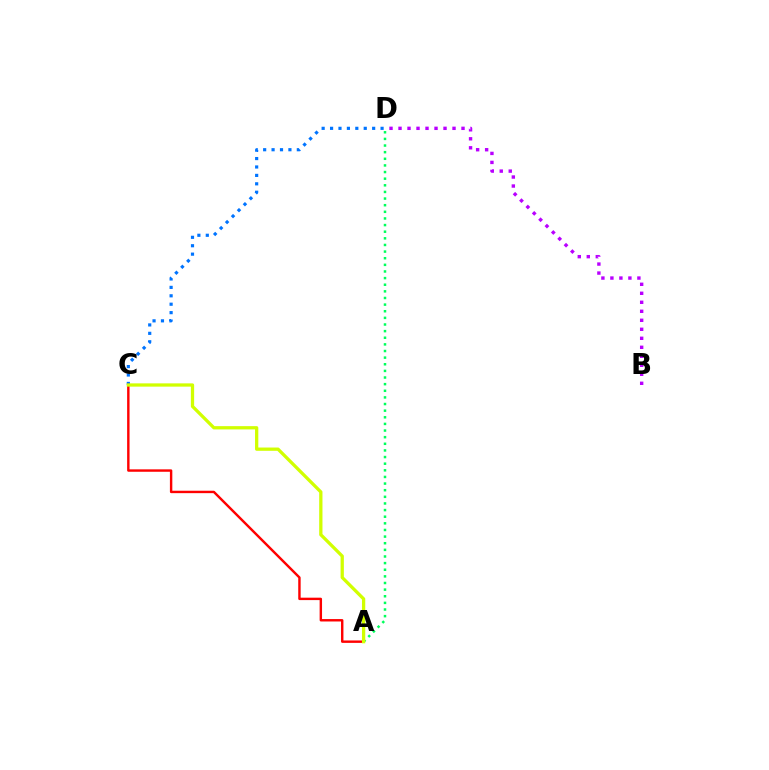{('B', 'D'): [{'color': '#b900ff', 'line_style': 'dotted', 'thickness': 2.45}], ('C', 'D'): [{'color': '#0074ff', 'line_style': 'dotted', 'thickness': 2.29}], ('A', 'C'): [{'color': '#ff0000', 'line_style': 'solid', 'thickness': 1.74}, {'color': '#d1ff00', 'line_style': 'solid', 'thickness': 2.36}], ('A', 'D'): [{'color': '#00ff5c', 'line_style': 'dotted', 'thickness': 1.8}]}